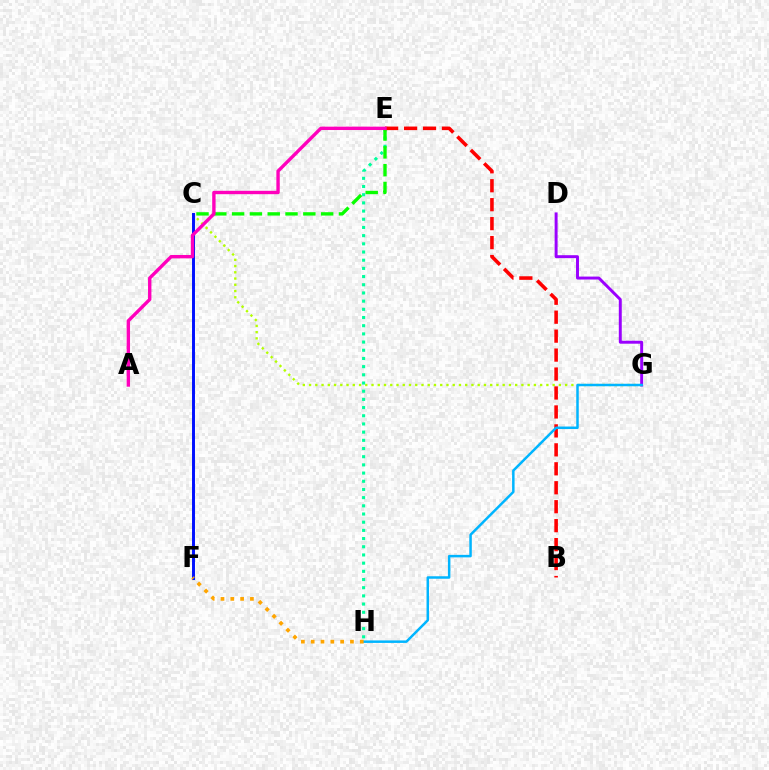{('C', 'G'): [{'color': '#b3ff00', 'line_style': 'dotted', 'thickness': 1.7}], ('E', 'H'): [{'color': '#00ff9d', 'line_style': 'dotted', 'thickness': 2.22}], ('C', 'E'): [{'color': '#08ff00', 'line_style': 'dashed', 'thickness': 2.42}], ('D', 'G'): [{'color': '#9b00ff', 'line_style': 'solid', 'thickness': 2.13}], ('B', 'E'): [{'color': '#ff0000', 'line_style': 'dashed', 'thickness': 2.57}], ('C', 'F'): [{'color': '#0010ff', 'line_style': 'solid', 'thickness': 2.13}], ('A', 'E'): [{'color': '#ff00bd', 'line_style': 'solid', 'thickness': 2.43}], ('G', 'H'): [{'color': '#00b5ff', 'line_style': 'solid', 'thickness': 1.8}], ('F', 'H'): [{'color': '#ffa500', 'line_style': 'dotted', 'thickness': 2.67}]}